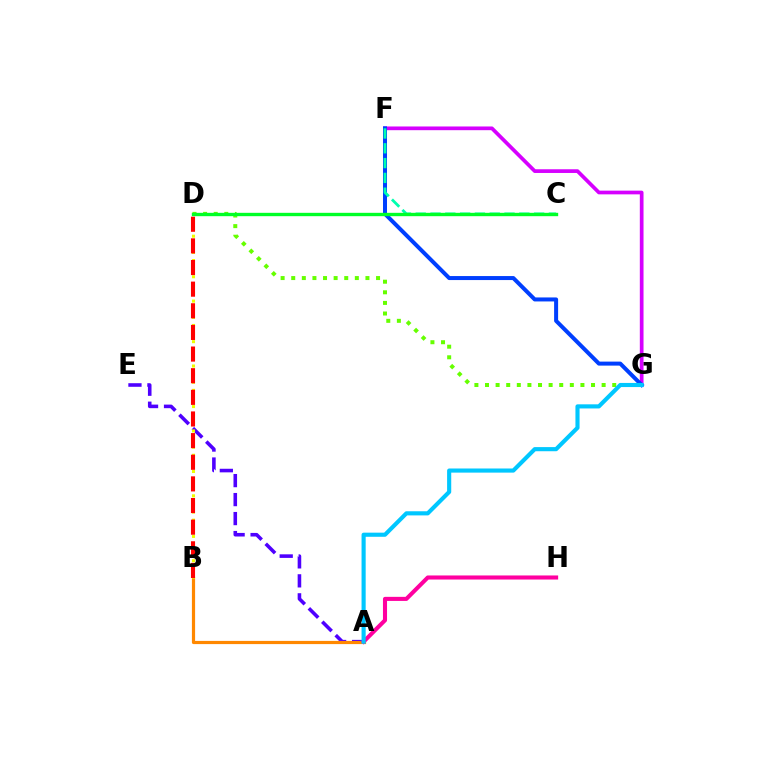{('F', 'G'): [{'color': '#d600ff', 'line_style': 'solid', 'thickness': 2.67}, {'color': '#003fff', 'line_style': 'solid', 'thickness': 2.88}], ('A', 'E'): [{'color': '#4f00ff', 'line_style': 'dashed', 'thickness': 2.58}], ('C', 'F'): [{'color': '#00ffaf', 'line_style': 'dashed', 'thickness': 2.01}], ('A', 'B'): [{'color': '#ff8800', 'line_style': 'solid', 'thickness': 2.29}], ('B', 'D'): [{'color': '#eeff00', 'line_style': 'dotted', 'thickness': 2.2}, {'color': '#ff0000', 'line_style': 'dashed', 'thickness': 2.94}], ('D', 'G'): [{'color': '#66ff00', 'line_style': 'dotted', 'thickness': 2.88}], ('A', 'H'): [{'color': '#ff00a0', 'line_style': 'solid', 'thickness': 2.93}], ('C', 'D'): [{'color': '#00ff27', 'line_style': 'solid', 'thickness': 2.42}], ('A', 'G'): [{'color': '#00c7ff', 'line_style': 'solid', 'thickness': 2.97}]}